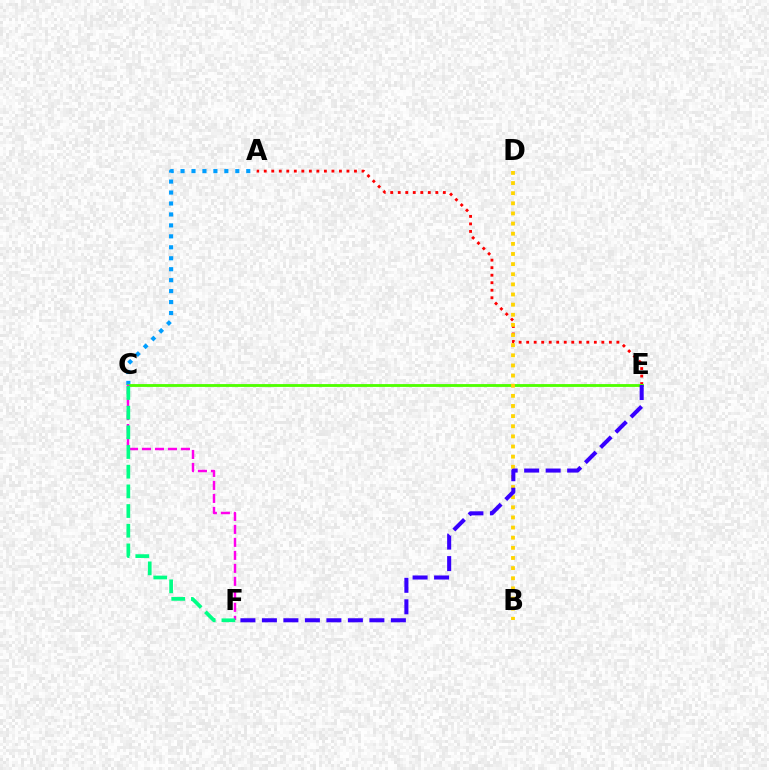{('A', 'E'): [{'color': '#ff0000', 'line_style': 'dotted', 'thickness': 2.04}], ('A', 'C'): [{'color': '#009eff', 'line_style': 'dotted', 'thickness': 2.98}], ('C', 'E'): [{'color': '#4fff00', 'line_style': 'solid', 'thickness': 2.04}], ('B', 'D'): [{'color': '#ffd500', 'line_style': 'dotted', 'thickness': 2.75}], ('C', 'F'): [{'color': '#ff00ed', 'line_style': 'dashed', 'thickness': 1.76}, {'color': '#00ff86', 'line_style': 'dashed', 'thickness': 2.67}], ('E', 'F'): [{'color': '#3700ff', 'line_style': 'dashed', 'thickness': 2.92}]}